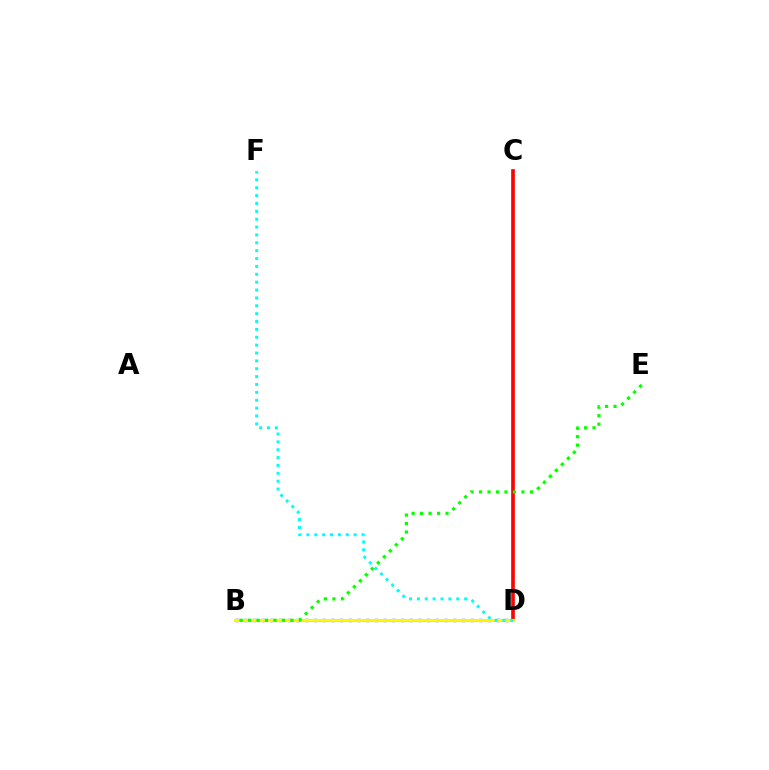{('B', 'D'): [{'color': '#0010ff', 'line_style': 'dotted', 'thickness': 2.37}, {'color': '#ee00ff', 'line_style': 'dashed', 'thickness': 1.9}, {'color': '#fcf500', 'line_style': 'solid', 'thickness': 2.22}], ('C', 'D'): [{'color': '#ff0000', 'line_style': 'solid', 'thickness': 2.63}], ('D', 'F'): [{'color': '#00fff6', 'line_style': 'dotted', 'thickness': 2.14}], ('B', 'E'): [{'color': '#08ff00', 'line_style': 'dotted', 'thickness': 2.3}]}